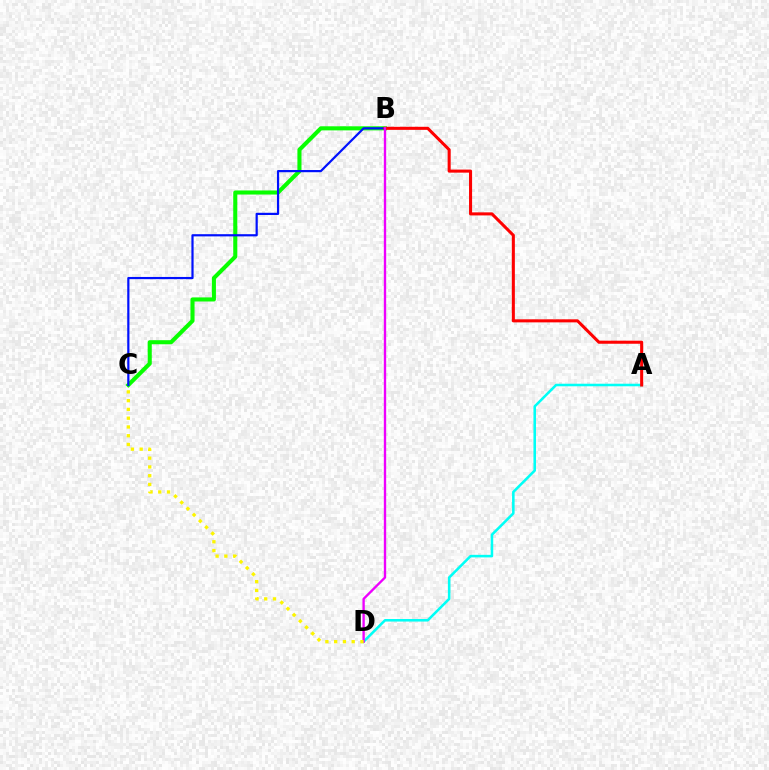{('B', 'C'): [{'color': '#08ff00', 'line_style': 'solid', 'thickness': 2.94}, {'color': '#0010ff', 'line_style': 'solid', 'thickness': 1.58}], ('A', 'D'): [{'color': '#00fff6', 'line_style': 'solid', 'thickness': 1.84}], ('A', 'B'): [{'color': '#ff0000', 'line_style': 'solid', 'thickness': 2.2}], ('B', 'D'): [{'color': '#ee00ff', 'line_style': 'solid', 'thickness': 1.69}], ('C', 'D'): [{'color': '#fcf500', 'line_style': 'dotted', 'thickness': 2.38}]}